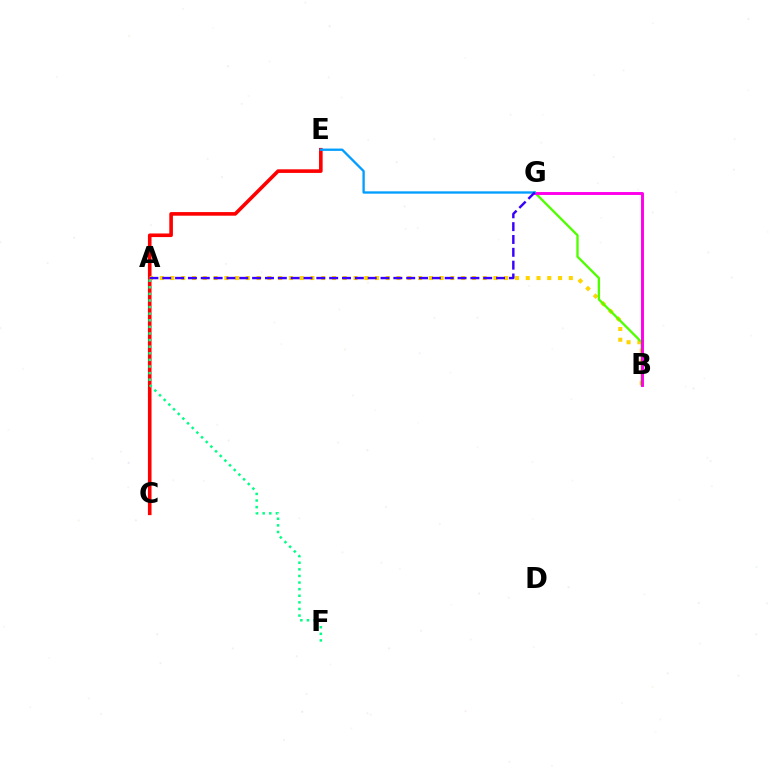{('C', 'E'): [{'color': '#ff0000', 'line_style': 'solid', 'thickness': 2.59}], ('A', 'B'): [{'color': '#ffd500', 'line_style': 'dotted', 'thickness': 2.92}], ('B', 'G'): [{'color': '#4fff00', 'line_style': 'solid', 'thickness': 1.67}, {'color': '#ff00ed', 'line_style': 'solid', 'thickness': 2.12}], ('E', 'G'): [{'color': '#009eff', 'line_style': 'solid', 'thickness': 1.67}], ('A', 'G'): [{'color': '#3700ff', 'line_style': 'dashed', 'thickness': 1.74}], ('A', 'F'): [{'color': '#00ff86', 'line_style': 'dotted', 'thickness': 1.79}]}